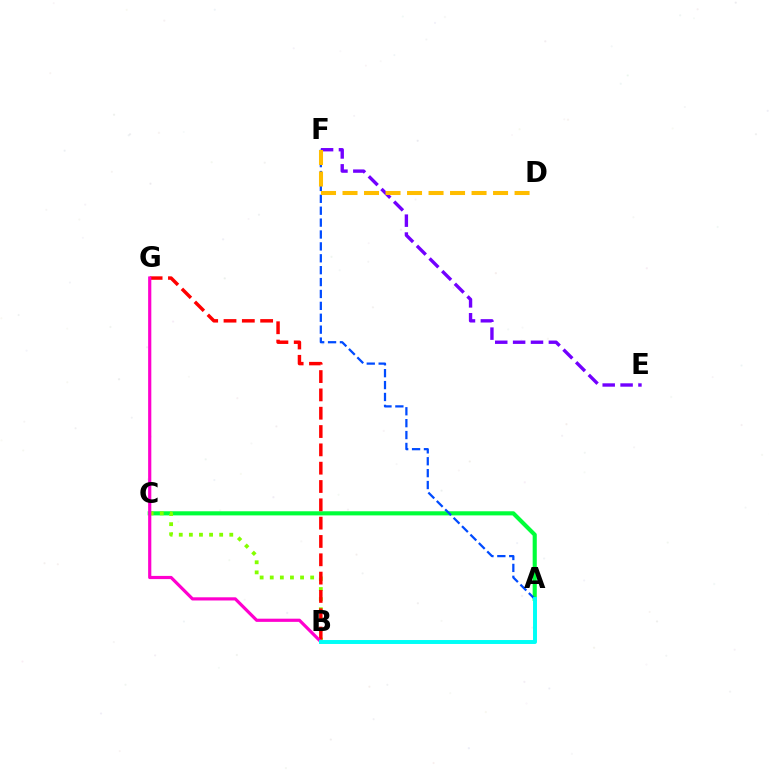{('A', 'C'): [{'color': '#00ff39', 'line_style': 'solid', 'thickness': 2.97}], ('E', 'F'): [{'color': '#7200ff', 'line_style': 'dashed', 'thickness': 2.43}], ('A', 'F'): [{'color': '#004bff', 'line_style': 'dashed', 'thickness': 1.62}], ('B', 'C'): [{'color': '#84ff00', 'line_style': 'dotted', 'thickness': 2.75}], ('B', 'G'): [{'color': '#ff0000', 'line_style': 'dashed', 'thickness': 2.49}, {'color': '#ff00cf', 'line_style': 'solid', 'thickness': 2.29}], ('A', 'B'): [{'color': '#00fff6', 'line_style': 'solid', 'thickness': 2.84}], ('D', 'F'): [{'color': '#ffbd00', 'line_style': 'dashed', 'thickness': 2.92}]}